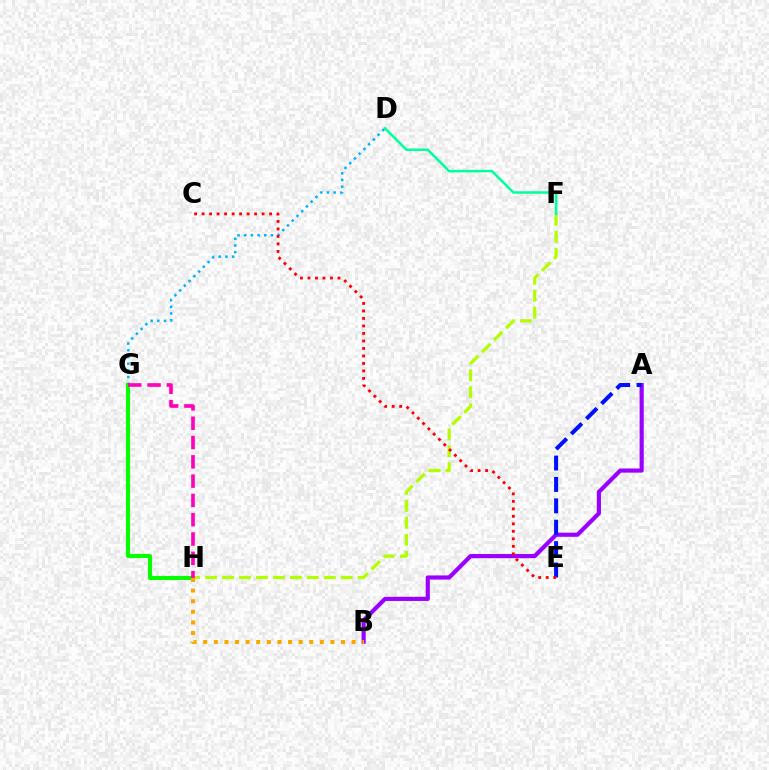{('D', 'G'): [{'color': '#00b5ff', 'line_style': 'dotted', 'thickness': 1.82}], ('G', 'H'): [{'color': '#08ff00', 'line_style': 'solid', 'thickness': 2.94}, {'color': '#ff00bd', 'line_style': 'dashed', 'thickness': 2.62}], ('F', 'H'): [{'color': '#b3ff00', 'line_style': 'dashed', 'thickness': 2.3}], ('A', 'B'): [{'color': '#9b00ff', 'line_style': 'solid', 'thickness': 2.99}], ('A', 'E'): [{'color': '#0010ff', 'line_style': 'dashed', 'thickness': 2.91}], ('B', 'H'): [{'color': '#ffa500', 'line_style': 'dotted', 'thickness': 2.88}], ('C', 'E'): [{'color': '#ff0000', 'line_style': 'dotted', 'thickness': 2.04}], ('D', 'F'): [{'color': '#00ff9d', 'line_style': 'solid', 'thickness': 1.79}]}